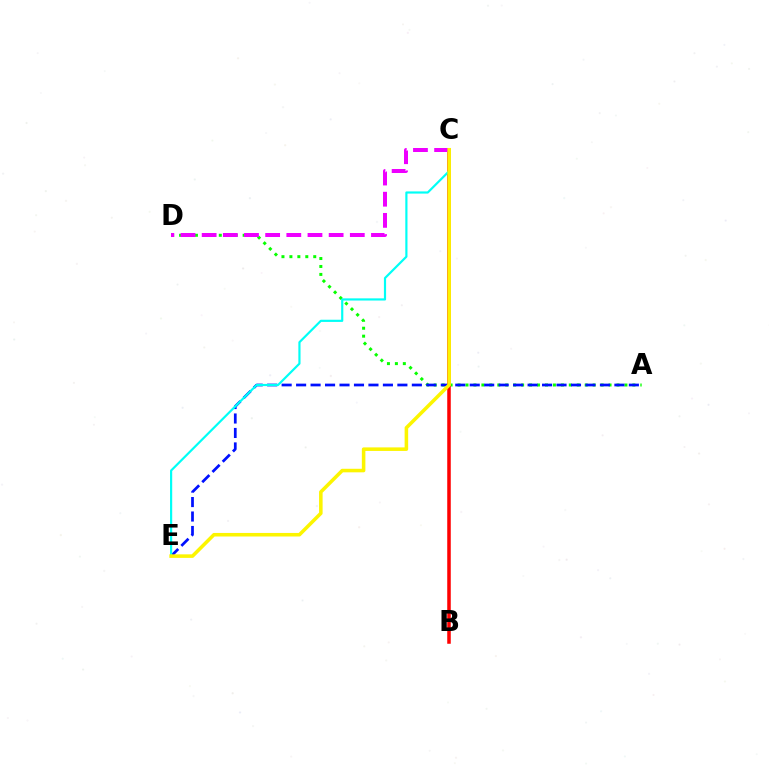{('A', 'D'): [{'color': '#08ff00', 'line_style': 'dotted', 'thickness': 2.16}], ('A', 'E'): [{'color': '#0010ff', 'line_style': 'dashed', 'thickness': 1.97}], ('B', 'C'): [{'color': '#ff0000', 'line_style': 'solid', 'thickness': 2.54}], ('C', 'D'): [{'color': '#ee00ff', 'line_style': 'dashed', 'thickness': 2.88}], ('C', 'E'): [{'color': '#00fff6', 'line_style': 'solid', 'thickness': 1.57}, {'color': '#fcf500', 'line_style': 'solid', 'thickness': 2.55}]}